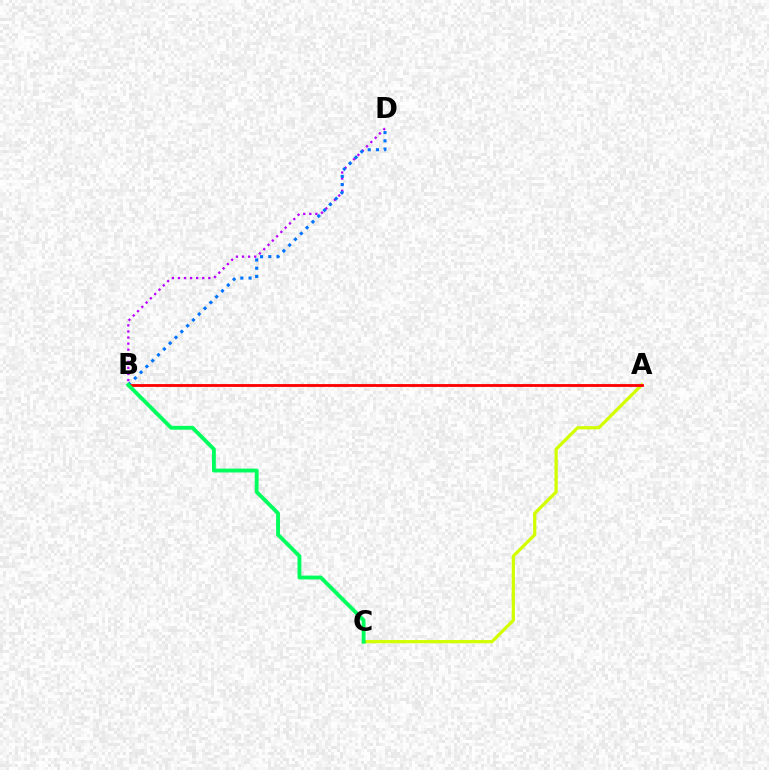{('A', 'C'): [{'color': '#d1ff00', 'line_style': 'solid', 'thickness': 2.32}], ('B', 'D'): [{'color': '#b900ff', 'line_style': 'dotted', 'thickness': 1.65}, {'color': '#0074ff', 'line_style': 'dotted', 'thickness': 2.23}], ('A', 'B'): [{'color': '#ff0000', 'line_style': 'solid', 'thickness': 2.04}], ('B', 'C'): [{'color': '#00ff5c', 'line_style': 'solid', 'thickness': 2.77}]}